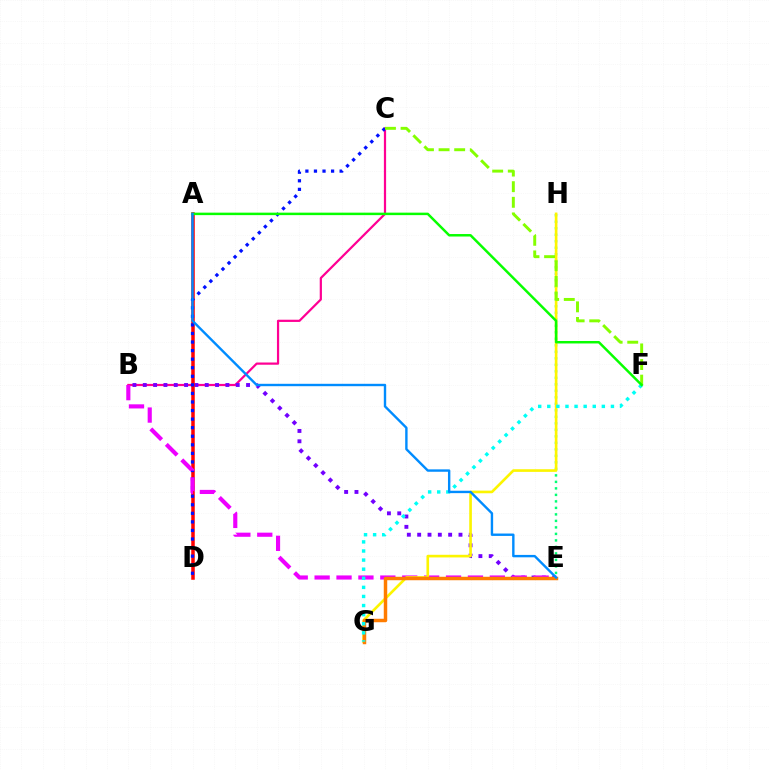{('B', 'C'): [{'color': '#ff0094', 'line_style': 'solid', 'thickness': 1.6}], ('B', 'E'): [{'color': '#7200ff', 'line_style': 'dotted', 'thickness': 2.81}, {'color': '#ee00ff', 'line_style': 'dashed', 'thickness': 2.98}], ('E', 'H'): [{'color': '#00ff74', 'line_style': 'dotted', 'thickness': 1.77}], ('A', 'D'): [{'color': '#ff0000', 'line_style': 'solid', 'thickness': 2.52}], ('C', 'D'): [{'color': '#0010ff', 'line_style': 'dotted', 'thickness': 2.33}], ('G', 'H'): [{'color': '#fcf500', 'line_style': 'solid', 'thickness': 1.9}], ('E', 'G'): [{'color': '#ff7c00', 'line_style': 'solid', 'thickness': 2.49}], ('C', 'F'): [{'color': '#84ff00', 'line_style': 'dashed', 'thickness': 2.12}], ('F', 'G'): [{'color': '#00fff6', 'line_style': 'dotted', 'thickness': 2.47}], ('A', 'F'): [{'color': '#08ff00', 'line_style': 'solid', 'thickness': 1.78}], ('A', 'E'): [{'color': '#008cff', 'line_style': 'solid', 'thickness': 1.72}]}